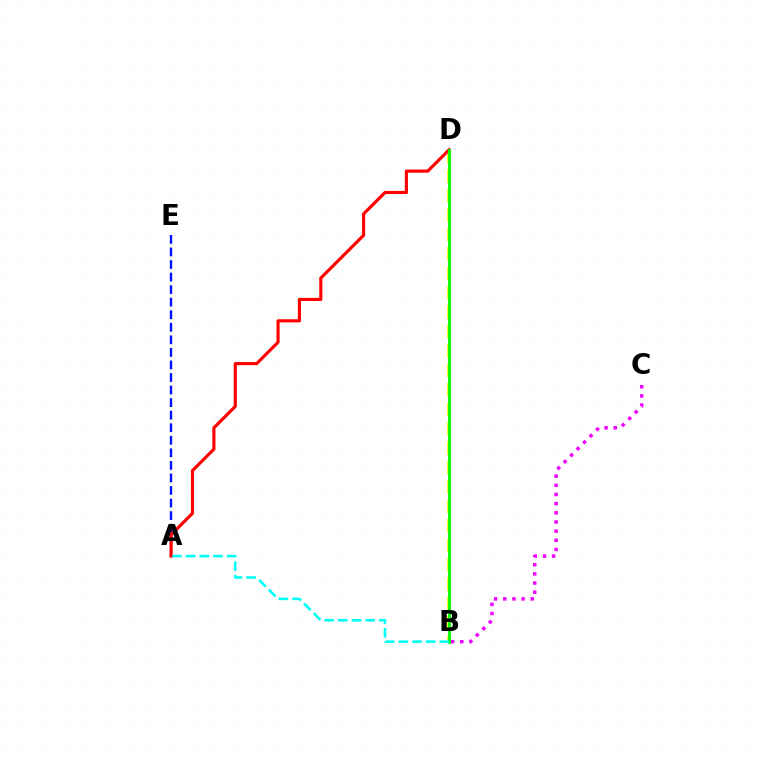{('A', 'E'): [{'color': '#0010ff', 'line_style': 'dashed', 'thickness': 1.71}], ('B', 'C'): [{'color': '#ee00ff', 'line_style': 'dotted', 'thickness': 2.49}], ('B', 'D'): [{'color': '#fcf500', 'line_style': 'dashed', 'thickness': 2.64}, {'color': '#08ff00', 'line_style': 'solid', 'thickness': 2.07}], ('A', 'D'): [{'color': '#ff0000', 'line_style': 'solid', 'thickness': 2.26}], ('A', 'B'): [{'color': '#00fff6', 'line_style': 'dashed', 'thickness': 1.86}]}